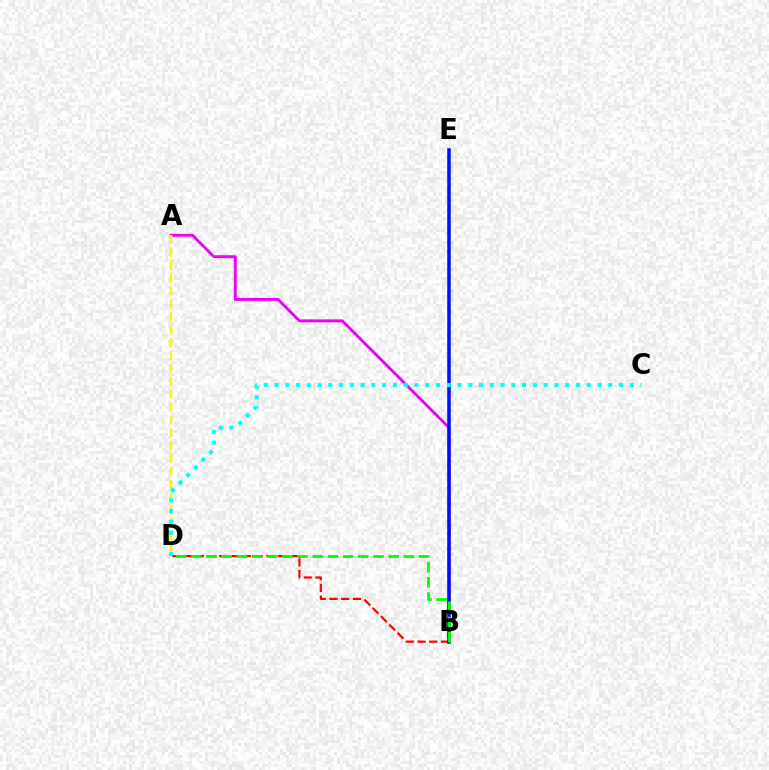{('A', 'B'): [{'color': '#ee00ff', 'line_style': 'solid', 'thickness': 2.08}], ('B', 'D'): [{'color': '#ff0000', 'line_style': 'dashed', 'thickness': 1.6}, {'color': '#08ff00', 'line_style': 'dashed', 'thickness': 2.06}], ('B', 'E'): [{'color': '#0010ff', 'line_style': 'solid', 'thickness': 2.56}], ('A', 'D'): [{'color': '#fcf500', 'line_style': 'dashed', 'thickness': 1.75}], ('C', 'D'): [{'color': '#00fff6', 'line_style': 'dotted', 'thickness': 2.93}]}